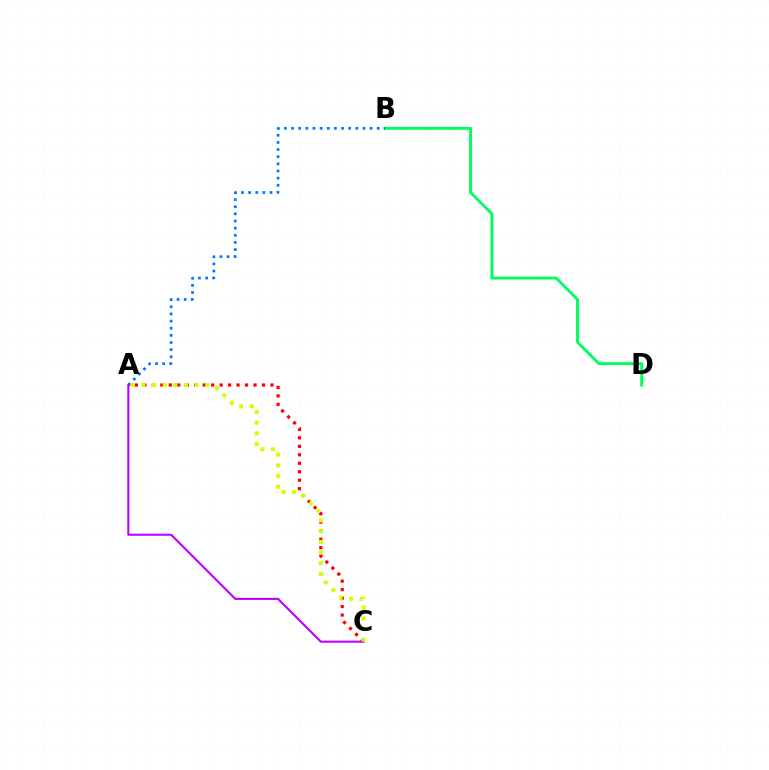{('A', 'C'): [{'color': '#ff0000', 'line_style': 'dotted', 'thickness': 2.3}, {'color': '#b900ff', 'line_style': 'solid', 'thickness': 1.5}, {'color': '#d1ff00', 'line_style': 'dotted', 'thickness': 2.9}], ('B', 'D'): [{'color': '#00ff5c', 'line_style': 'solid', 'thickness': 2.11}], ('A', 'B'): [{'color': '#0074ff', 'line_style': 'dotted', 'thickness': 1.94}]}